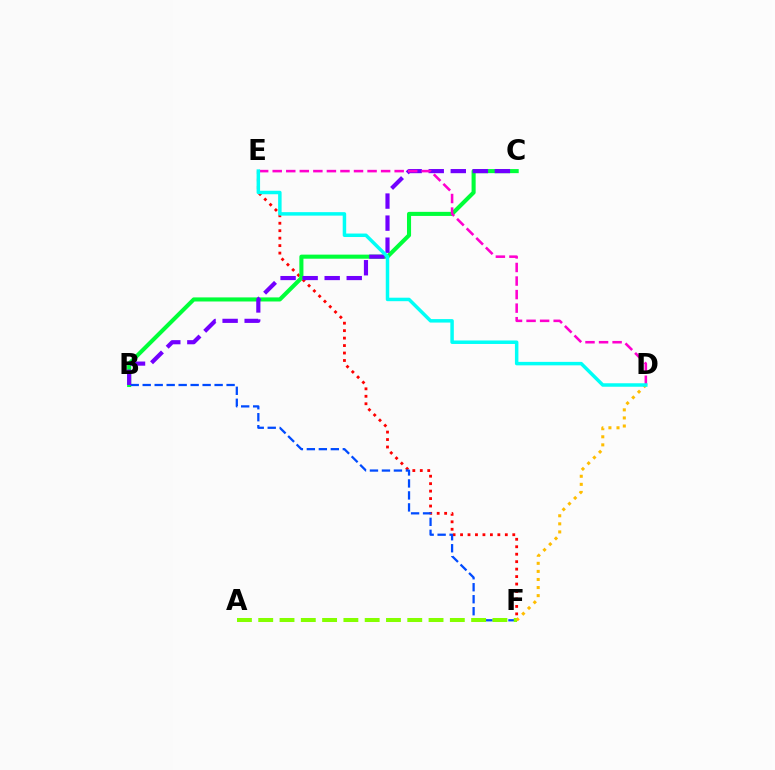{('E', 'F'): [{'color': '#ff0000', 'line_style': 'dotted', 'thickness': 2.03}], ('B', 'C'): [{'color': '#00ff39', 'line_style': 'solid', 'thickness': 2.94}, {'color': '#7200ff', 'line_style': 'dashed', 'thickness': 3.0}], ('B', 'F'): [{'color': '#004bff', 'line_style': 'dashed', 'thickness': 1.63}], ('A', 'F'): [{'color': '#84ff00', 'line_style': 'dashed', 'thickness': 2.89}], ('D', 'F'): [{'color': '#ffbd00', 'line_style': 'dotted', 'thickness': 2.19}], ('D', 'E'): [{'color': '#ff00cf', 'line_style': 'dashed', 'thickness': 1.84}, {'color': '#00fff6', 'line_style': 'solid', 'thickness': 2.5}]}